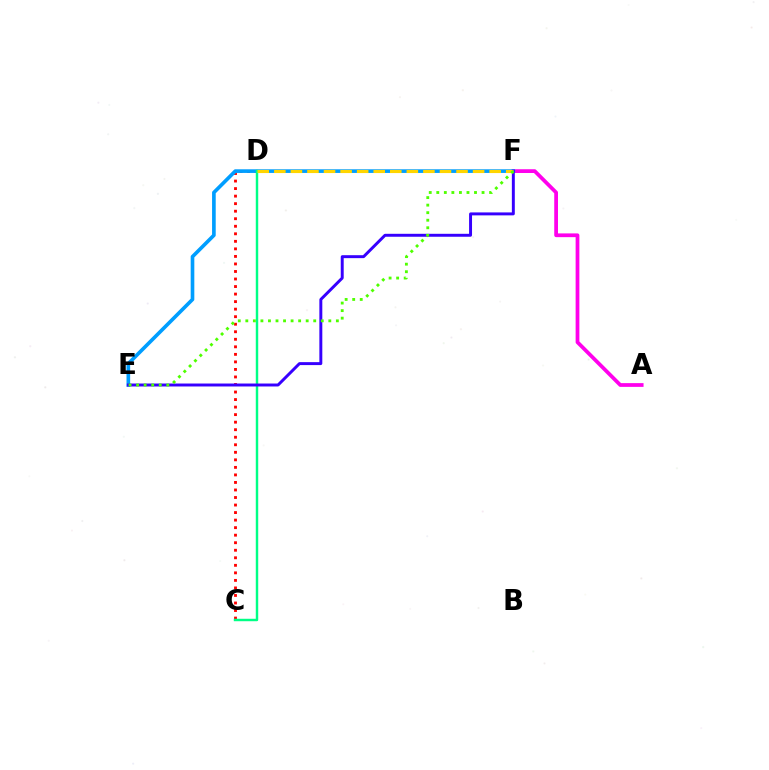{('A', 'F'): [{'color': '#ff00ed', 'line_style': 'solid', 'thickness': 2.7}], ('C', 'D'): [{'color': '#ff0000', 'line_style': 'dotted', 'thickness': 2.05}, {'color': '#00ff86', 'line_style': 'solid', 'thickness': 1.76}], ('E', 'F'): [{'color': '#009eff', 'line_style': 'solid', 'thickness': 2.63}, {'color': '#3700ff', 'line_style': 'solid', 'thickness': 2.12}, {'color': '#4fff00', 'line_style': 'dotted', 'thickness': 2.05}], ('D', 'F'): [{'color': '#ffd500', 'line_style': 'dashed', 'thickness': 2.25}]}